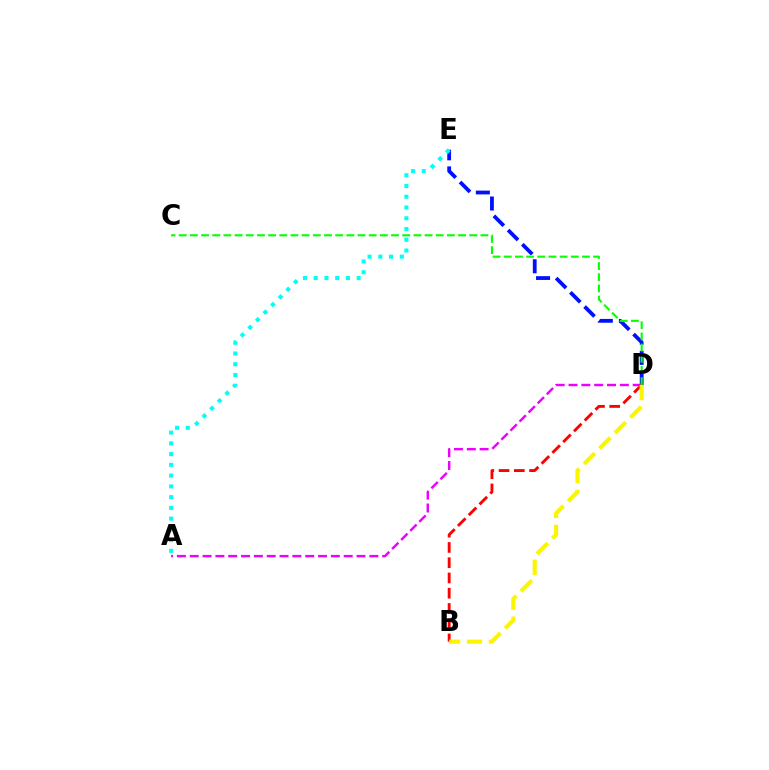{('D', 'E'): [{'color': '#0010ff', 'line_style': 'dashed', 'thickness': 2.73}], ('A', 'D'): [{'color': '#ee00ff', 'line_style': 'dashed', 'thickness': 1.74}], ('B', 'D'): [{'color': '#ff0000', 'line_style': 'dashed', 'thickness': 2.07}, {'color': '#fcf500', 'line_style': 'dashed', 'thickness': 2.97}], ('A', 'E'): [{'color': '#00fff6', 'line_style': 'dotted', 'thickness': 2.92}], ('C', 'D'): [{'color': '#08ff00', 'line_style': 'dashed', 'thickness': 1.52}]}